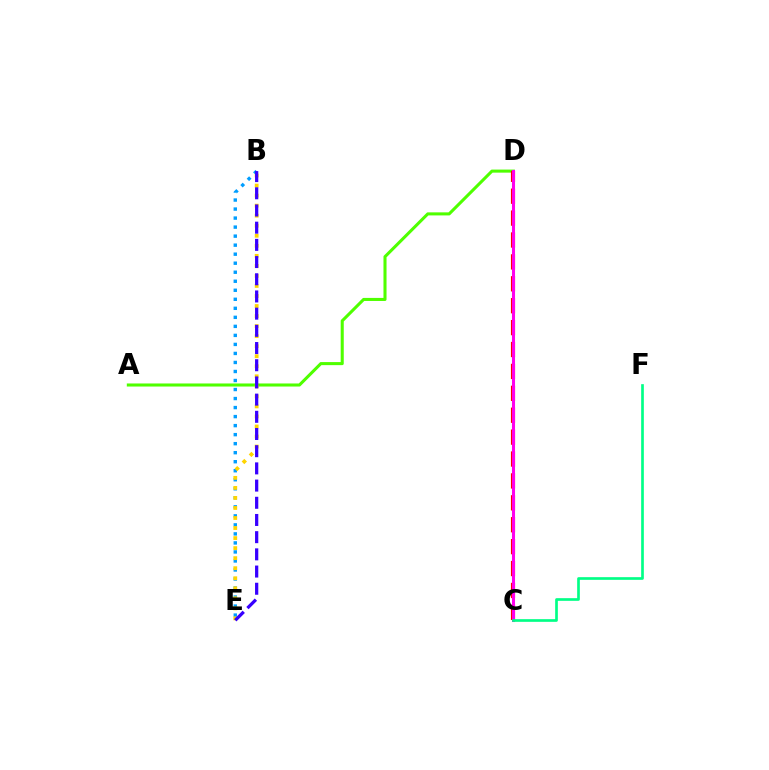{('B', 'E'): [{'color': '#009eff', 'line_style': 'dotted', 'thickness': 2.45}, {'color': '#ffd500', 'line_style': 'dotted', 'thickness': 2.73}, {'color': '#3700ff', 'line_style': 'dashed', 'thickness': 2.34}], ('A', 'D'): [{'color': '#4fff00', 'line_style': 'solid', 'thickness': 2.2}], ('C', 'D'): [{'color': '#ff0000', 'line_style': 'dashed', 'thickness': 2.98}, {'color': '#ff00ed', 'line_style': 'solid', 'thickness': 2.2}], ('C', 'F'): [{'color': '#00ff86', 'line_style': 'solid', 'thickness': 1.93}]}